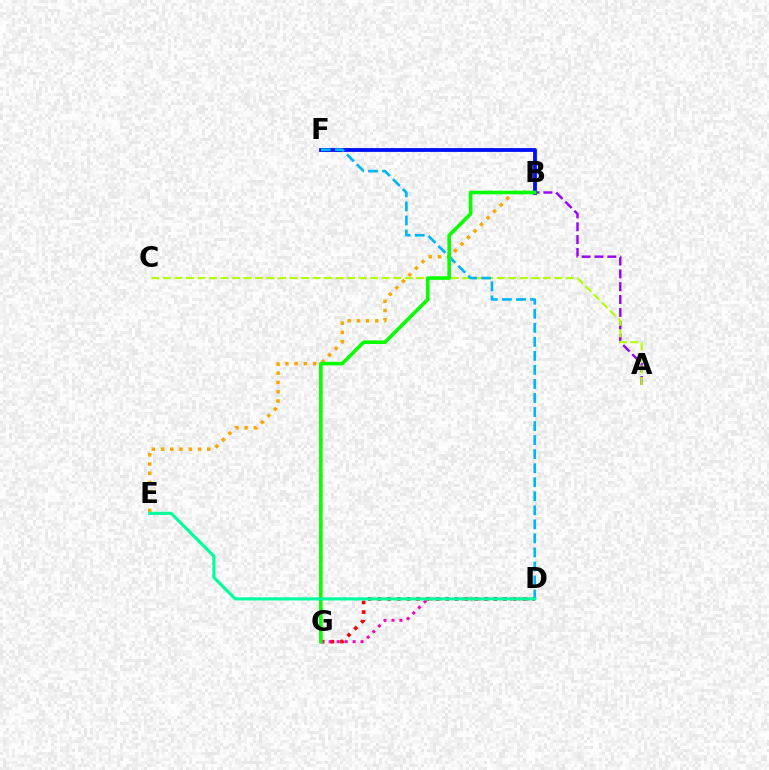{('A', 'B'): [{'color': '#9b00ff', 'line_style': 'dashed', 'thickness': 1.74}], ('A', 'C'): [{'color': '#b3ff00', 'line_style': 'dashed', 'thickness': 1.56}], ('B', 'E'): [{'color': '#ffa500', 'line_style': 'dotted', 'thickness': 2.51}], ('D', 'G'): [{'color': '#ff0000', 'line_style': 'dotted', 'thickness': 2.63}, {'color': '#ff00bd', 'line_style': 'dotted', 'thickness': 2.16}], ('B', 'F'): [{'color': '#0010ff', 'line_style': 'solid', 'thickness': 2.74}], ('D', 'F'): [{'color': '#00b5ff', 'line_style': 'dashed', 'thickness': 1.91}], ('B', 'G'): [{'color': '#08ff00', 'line_style': 'solid', 'thickness': 2.59}], ('D', 'E'): [{'color': '#00ff9d', 'line_style': 'solid', 'thickness': 2.26}]}